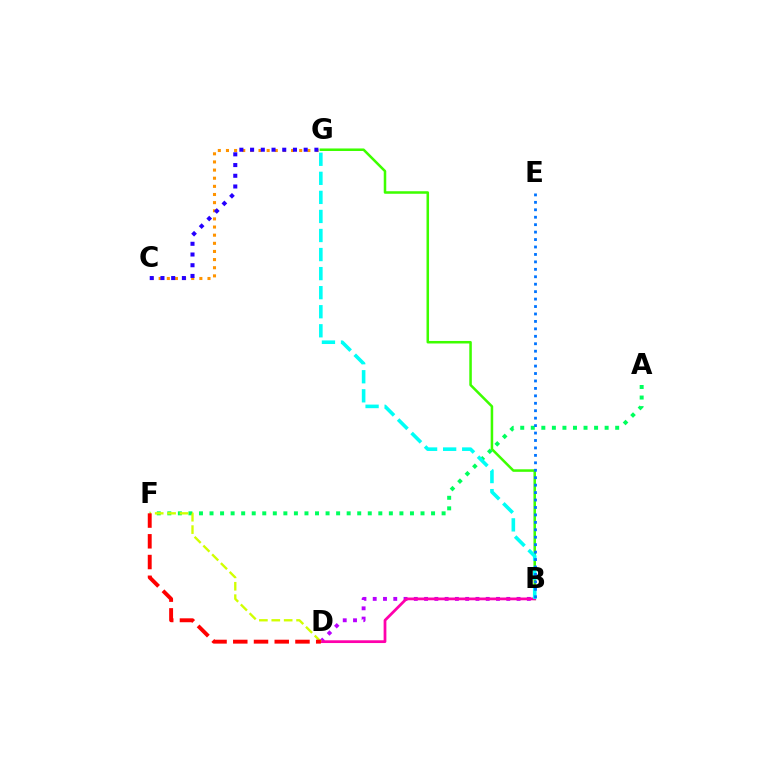{('B', 'G'): [{'color': '#3dff00', 'line_style': 'solid', 'thickness': 1.82}, {'color': '#00fff6', 'line_style': 'dashed', 'thickness': 2.59}], ('B', 'D'): [{'color': '#b900ff', 'line_style': 'dotted', 'thickness': 2.79}, {'color': '#ff00ac', 'line_style': 'solid', 'thickness': 1.98}], ('C', 'G'): [{'color': '#ff9400', 'line_style': 'dotted', 'thickness': 2.21}, {'color': '#2500ff', 'line_style': 'dotted', 'thickness': 2.91}], ('A', 'F'): [{'color': '#00ff5c', 'line_style': 'dotted', 'thickness': 2.87}], ('D', 'F'): [{'color': '#d1ff00', 'line_style': 'dashed', 'thickness': 1.68}, {'color': '#ff0000', 'line_style': 'dashed', 'thickness': 2.82}], ('B', 'E'): [{'color': '#0074ff', 'line_style': 'dotted', 'thickness': 2.02}]}